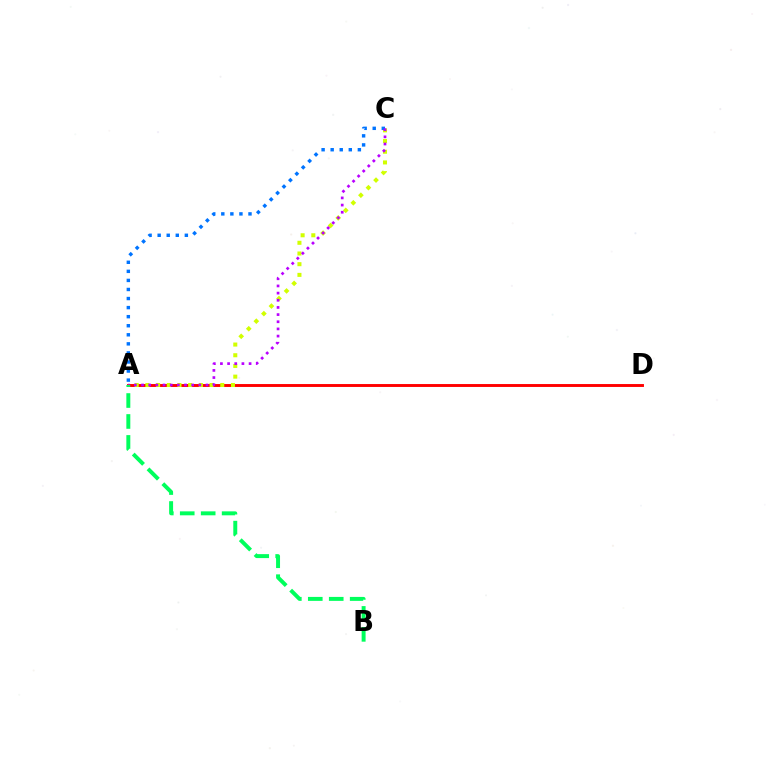{('A', 'D'): [{'color': '#ff0000', 'line_style': 'solid', 'thickness': 2.09}], ('A', 'C'): [{'color': '#d1ff00', 'line_style': 'dotted', 'thickness': 2.91}, {'color': '#0074ff', 'line_style': 'dotted', 'thickness': 2.46}, {'color': '#b900ff', 'line_style': 'dotted', 'thickness': 1.95}], ('A', 'B'): [{'color': '#00ff5c', 'line_style': 'dashed', 'thickness': 2.85}]}